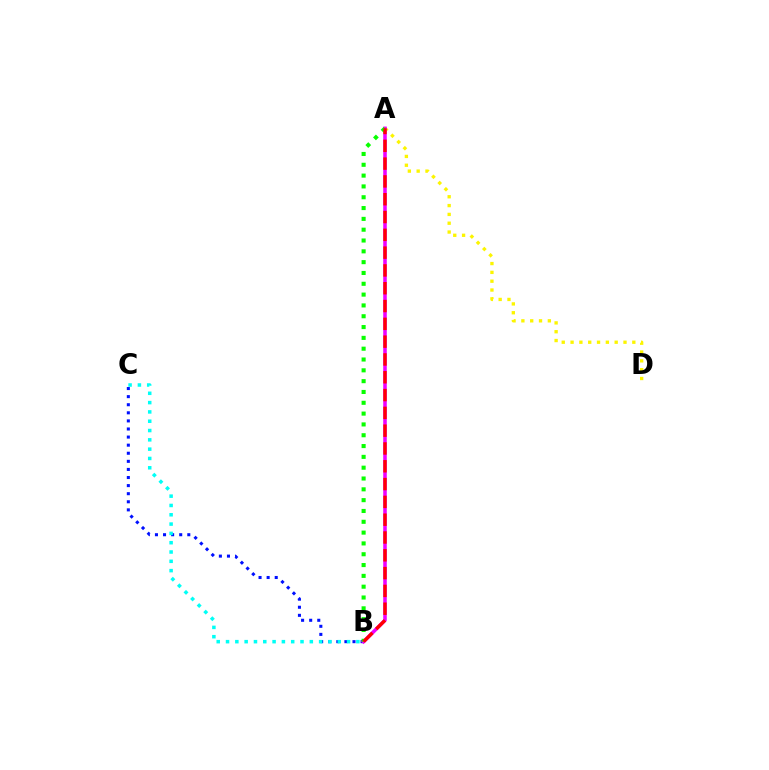{('B', 'C'): [{'color': '#0010ff', 'line_style': 'dotted', 'thickness': 2.2}, {'color': '#00fff6', 'line_style': 'dotted', 'thickness': 2.53}], ('A', 'D'): [{'color': '#fcf500', 'line_style': 'dotted', 'thickness': 2.4}], ('A', 'B'): [{'color': '#ee00ff', 'line_style': 'solid', 'thickness': 2.56}, {'color': '#08ff00', 'line_style': 'dotted', 'thickness': 2.94}, {'color': '#ff0000', 'line_style': 'dashed', 'thickness': 2.42}]}